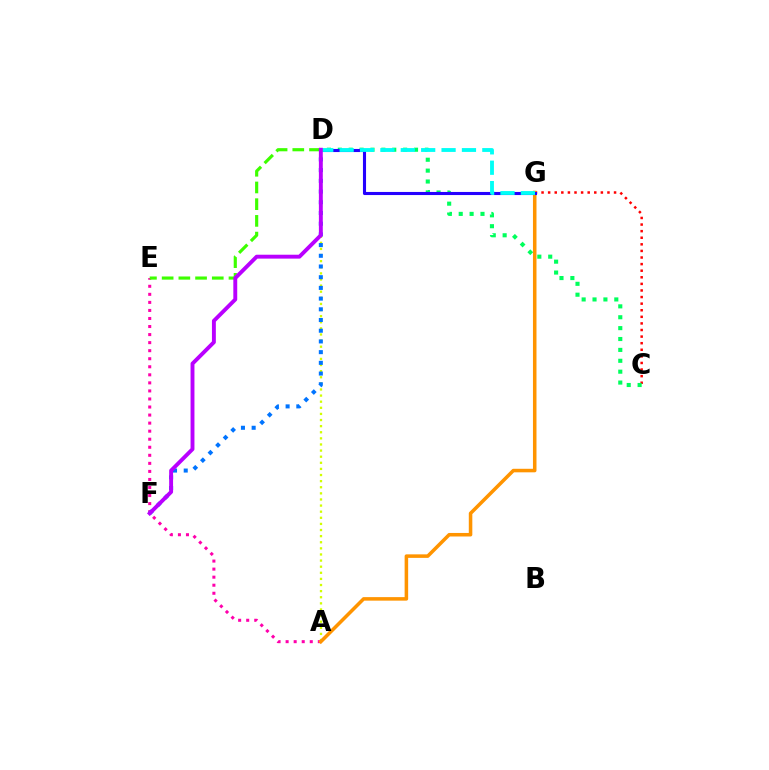{('A', 'E'): [{'color': '#ff00ac', 'line_style': 'dotted', 'thickness': 2.19}], ('C', 'G'): [{'color': '#ff0000', 'line_style': 'dotted', 'thickness': 1.79}], ('A', 'D'): [{'color': '#d1ff00', 'line_style': 'dotted', 'thickness': 1.66}], ('C', 'D'): [{'color': '#00ff5c', 'line_style': 'dotted', 'thickness': 2.96}], ('D', 'E'): [{'color': '#3dff00', 'line_style': 'dashed', 'thickness': 2.27}], ('D', 'F'): [{'color': '#0074ff', 'line_style': 'dotted', 'thickness': 2.91}, {'color': '#b900ff', 'line_style': 'solid', 'thickness': 2.81}], ('A', 'G'): [{'color': '#ff9400', 'line_style': 'solid', 'thickness': 2.54}], ('D', 'G'): [{'color': '#2500ff', 'line_style': 'solid', 'thickness': 2.23}, {'color': '#00fff6', 'line_style': 'dashed', 'thickness': 2.77}]}